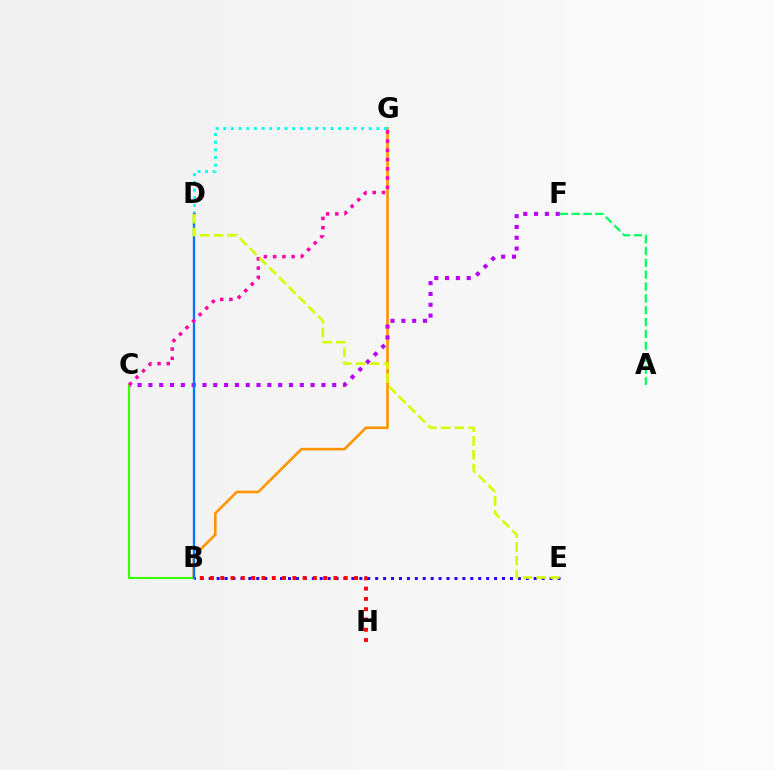{('B', 'G'): [{'color': '#ff9400', 'line_style': 'solid', 'thickness': 1.87}], ('A', 'F'): [{'color': '#00ff5c', 'line_style': 'dashed', 'thickness': 1.61}], ('C', 'F'): [{'color': '#b900ff', 'line_style': 'dotted', 'thickness': 2.94}], ('D', 'G'): [{'color': '#00fff6', 'line_style': 'dotted', 'thickness': 2.08}], ('B', 'E'): [{'color': '#2500ff', 'line_style': 'dotted', 'thickness': 2.15}], ('B', 'C'): [{'color': '#3dff00', 'line_style': 'solid', 'thickness': 1.51}], ('B', 'D'): [{'color': '#0074ff', 'line_style': 'solid', 'thickness': 1.65}], ('C', 'G'): [{'color': '#ff00ac', 'line_style': 'dotted', 'thickness': 2.51}], ('D', 'E'): [{'color': '#d1ff00', 'line_style': 'dashed', 'thickness': 1.87}], ('B', 'H'): [{'color': '#ff0000', 'line_style': 'dotted', 'thickness': 2.8}]}